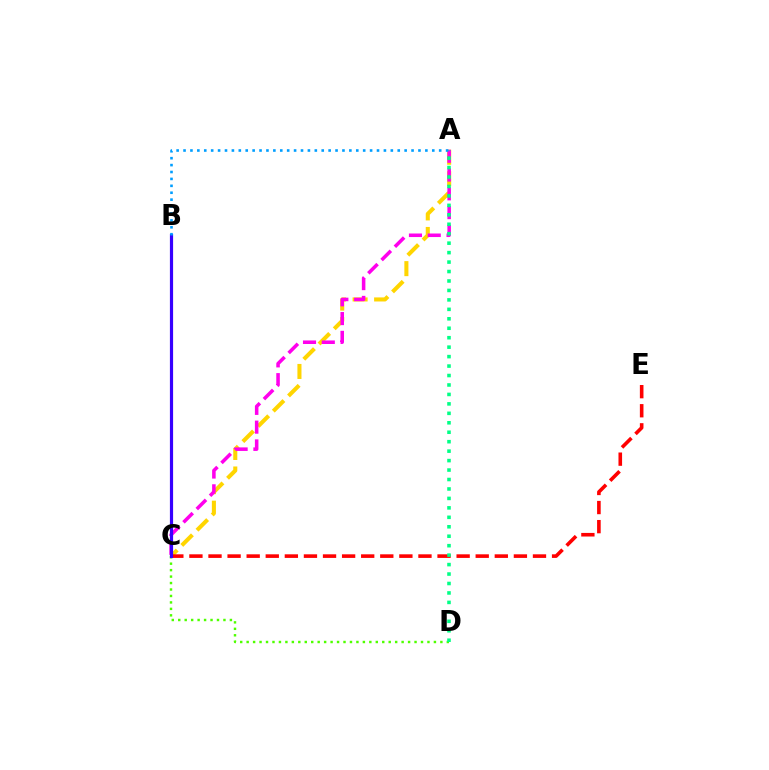{('A', 'C'): [{'color': '#ffd500', 'line_style': 'dashed', 'thickness': 2.92}, {'color': '#ff00ed', 'line_style': 'dashed', 'thickness': 2.55}], ('C', 'D'): [{'color': '#4fff00', 'line_style': 'dotted', 'thickness': 1.75}], ('C', 'E'): [{'color': '#ff0000', 'line_style': 'dashed', 'thickness': 2.59}], ('A', 'D'): [{'color': '#00ff86', 'line_style': 'dotted', 'thickness': 2.57}], ('B', 'C'): [{'color': '#3700ff', 'line_style': 'solid', 'thickness': 2.29}], ('A', 'B'): [{'color': '#009eff', 'line_style': 'dotted', 'thickness': 1.88}]}